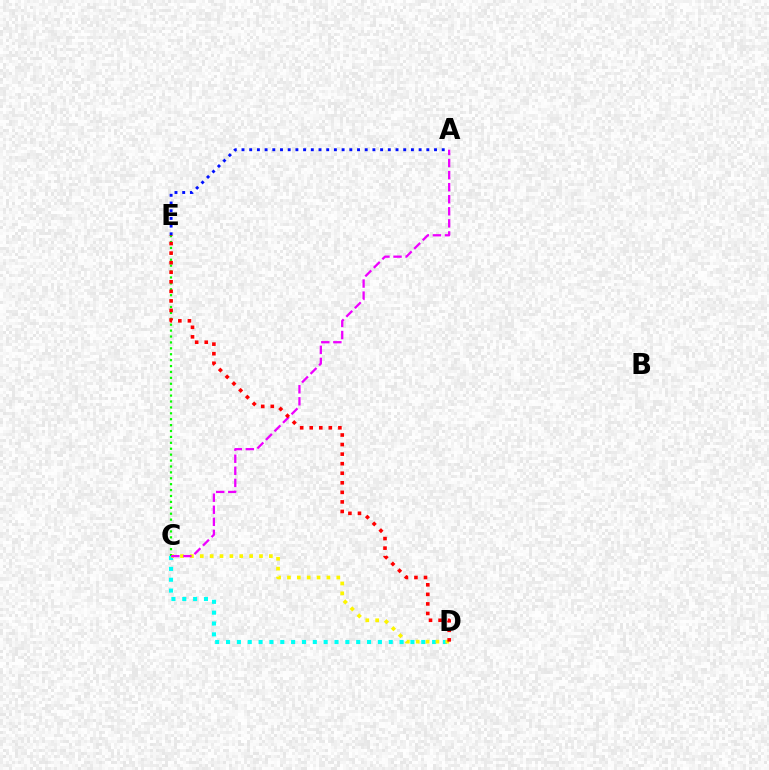{('C', 'D'): [{'color': '#00fff6', 'line_style': 'dotted', 'thickness': 2.95}, {'color': '#fcf500', 'line_style': 'dotted', 'thickness': 2.68}], ('C', 'E'): [{'color': '#08ff00', 'line_style': 'dotted', 'thickness': 1.6}], ('A', 'E'): [{'color': '#0010ff', 'line_style': 'dotted', 'thickness': 2.09}], ('A', 'C'): [{'color': '#ee00ff', 'line_style': 'dashed', 'thickness': 1.64}], ('D', 'E'): [{'color': '#ff0000', 'line_style': 'dotted', 'thickness': 2.6}]}